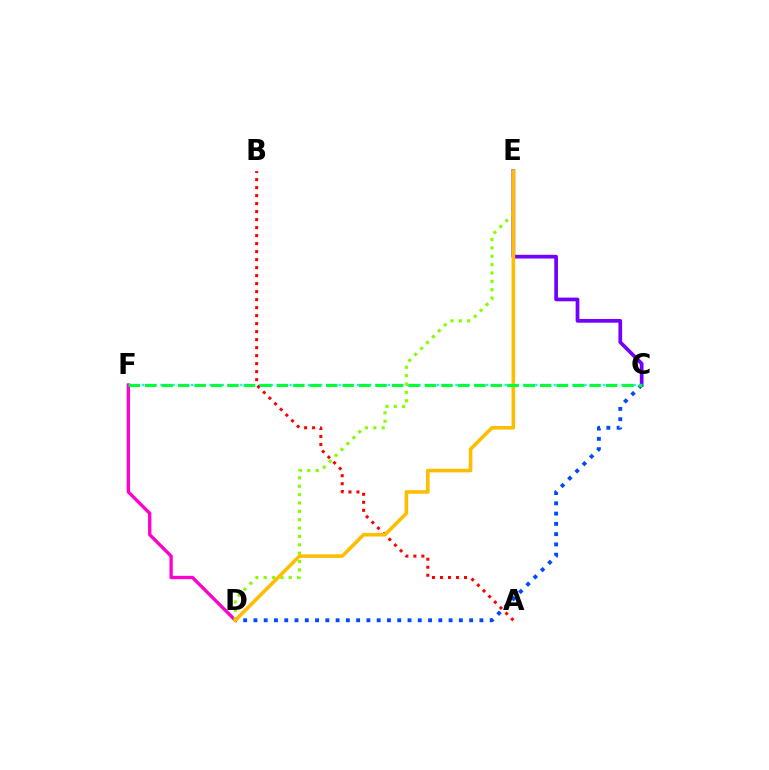{('D', 'F'): [{'color': '#ff00cf', 'line_style': 'solid', 'thickness': 2.39}], ('C', 'E'): [{'color': '#7200ff', 'line_style': 'solid', 'thickness': 2.67}], ('C', 'F'): [{'color': '#00fff6', 'line_style': 'dotted', 'thickness': 1.67}, {'color': '#00ff39', 'line_style': 'dashed', 'thickness': 2.24}], ('D', 'E'): [{'color': '#84ff00', 'line_style': 'dotted', 'thickness': 2.27}, {'color': '#ffbd00', 'line_style': 'solid', 'thickness': 2.58}], ('C', 'D'): [{'color': '#004bff', 'line_style': 'dotted', 'thickness': 2.79}], ('A', 'B'): [{'color': '#ff0000', 'line_style': 'dotted', 'thickness': 2.17}]}